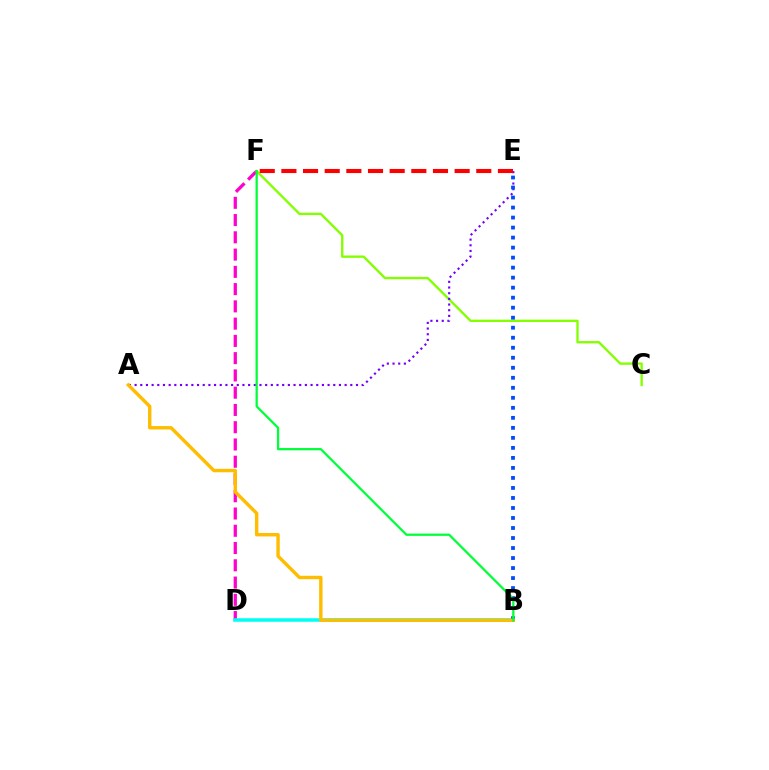{('D', 'F'): [{'color': '#ff00cf', 'line_style': 'dashed', 'thickness': 2.34}], ('C', 'F'): [{'color': '#84ff00', 'line_style': 'solid', 'thickness': 1.68}], ('A', 'E'): [{'color': '#7200ff', 'line_style': 'dotted', 'thickness': 1.54}], ('B', 'D'): [{'color': '#00fff6', 'line_style': 'solid', 'thickness': 2.55}], ('B', 'E'): [{'color': '#004bff', 'line_style': 'dotted', 'thickness': 2.72}], ('A', 'B'): [{'color': '#ffbd00', 'line_style': 'solid', 'thickness': 2.45}], ('B', 'F'): [{'color': '#00ff39', 'line_style': 'solid', 'thickness': 1.63}], ('E', 'F'): [{'color': '#ff0000', 'line_style': 'dashed', 'thickness': 2.94}]}